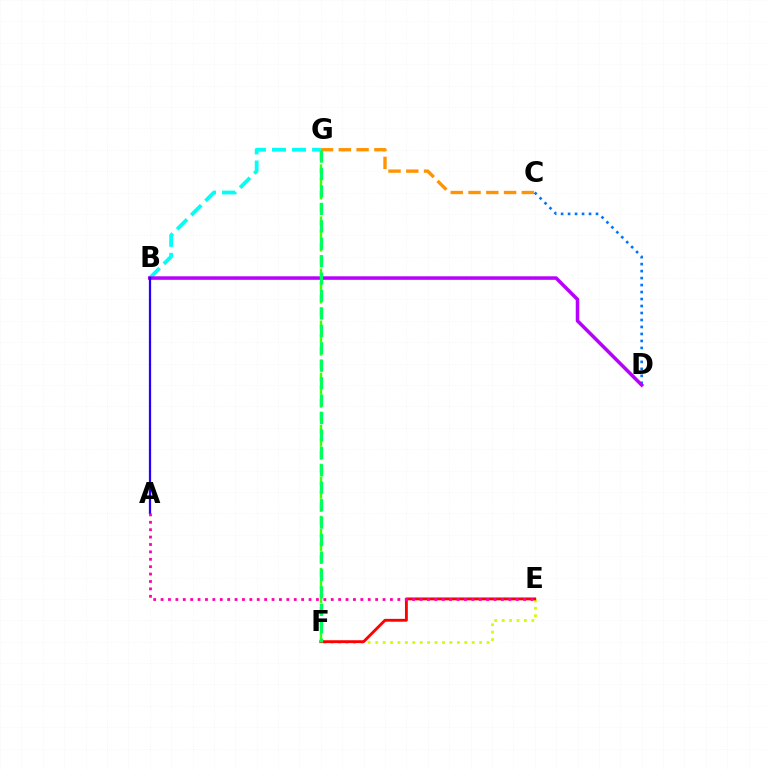{('B', 'G'): [{'color': '#00fff6', 'line_style': 'dashed', 'thickness': 2.72}], ('E', 'F'): [{'color': '#d1ff00', 'line_style': 'dotted', 'thickness': 2.02}, {'color': '#ff0000', 'line_style': 'solid', 'thickness': 2.06}], ('C', 'D'): [{'color': '#0074ff', 'line_style': 'dotted', 'thickness': 1.9}], ('B', 'D'): [{'color': '#b900ff', 'line_style': 'solid', 'thickness': 2.53}], ('C', 'G'): [{'color': '#ff9400', 'line_style': 'dashed', 'thickness': 2.41}], ('A', 'B'): [{'color': '#2500ff', 'line_style': 'solid', 'thickness': 1.61}], ('F', 'G'): [{'color': '#3dff00', 'line_style': 'dashed', 'thickness': 1.77}, {'color': '#00ff5c', 'line_style': 'dashed', 'thickness': 2.37}], ('A', 'E'): [{'color': '#ff00ac', 'line_style': 'dotted', 'thickness': 2.01}]}